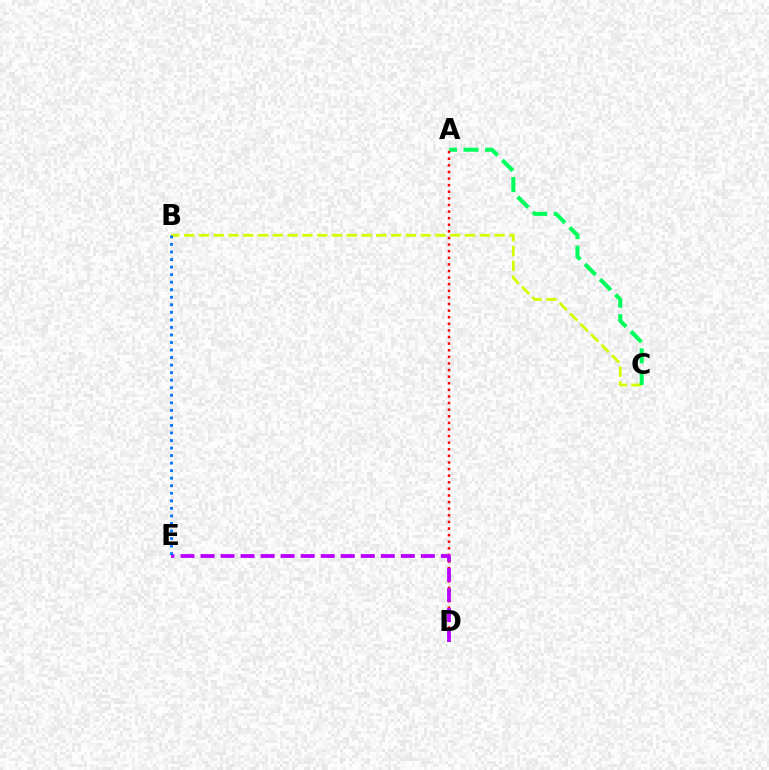{('B', 'C'): [{'color': '#d1ff00', 'line_style': 'dashed', 'thickness': 2.01}], ('A', 'C'): [{'color': '#00ff5c', 'line_style': 'dashed', 'thickness': 2.93}], ('A', 'D'): [{'color': '#ff0000', 'line_style': 'dotted', 'thickness': 1.79}], ('D', 'E'): [{'color': '#b900ff', 'line_style': 'dashed', 'thickness': 2.72}], ('B', 'E'): [{'color': '#0074ff', 'line_style': 'dotted', 'thickness': 2.05}]}